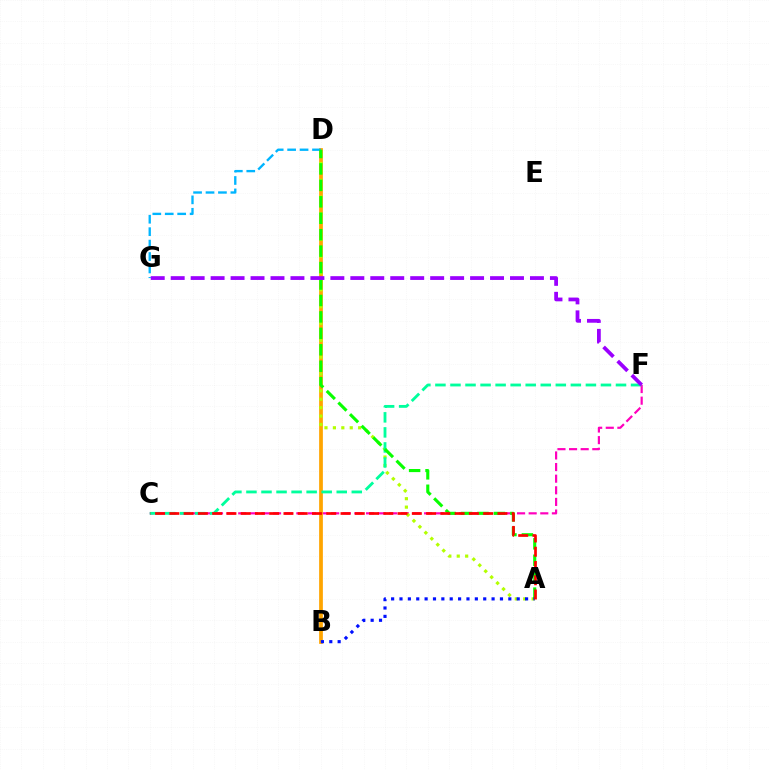{('C', 'F'): [{'color': '#ff00bd', 'line_style': 'dashed', 'thickness': 1.58}, {'color': '#00ff9d', 'line_style': 'dashed', 'thickness': 2.04}], ('B', 'D'): [{'color': '#ffa500', 'line_style': 'solid', 'thickness': 2.7}], ('A', 'D'): [{'color': '#b3ff00', 'line_style': 'dotted', 'thickness': 2.29}, {'color': '#08ff00', 'line_style': 'dashed', 'thickness': 2.23}], ('D', 'G'): [{'color': '#00b5ff', 'line_style': 'dashed', 'thickness': 1.69}], ('A', 'B'): [{'color': '#0010ff', 'line_style': 'dotted', 'thickness': 2.27}], ('F', 'G'): [{'color': '#9b00ff', 'line_style': 'dashed', 'thickness': 2.71}], ('A', 'C'): [{'color': '#ff0000', 'line_style': 'dashed', 'thickness': 1.94}]}